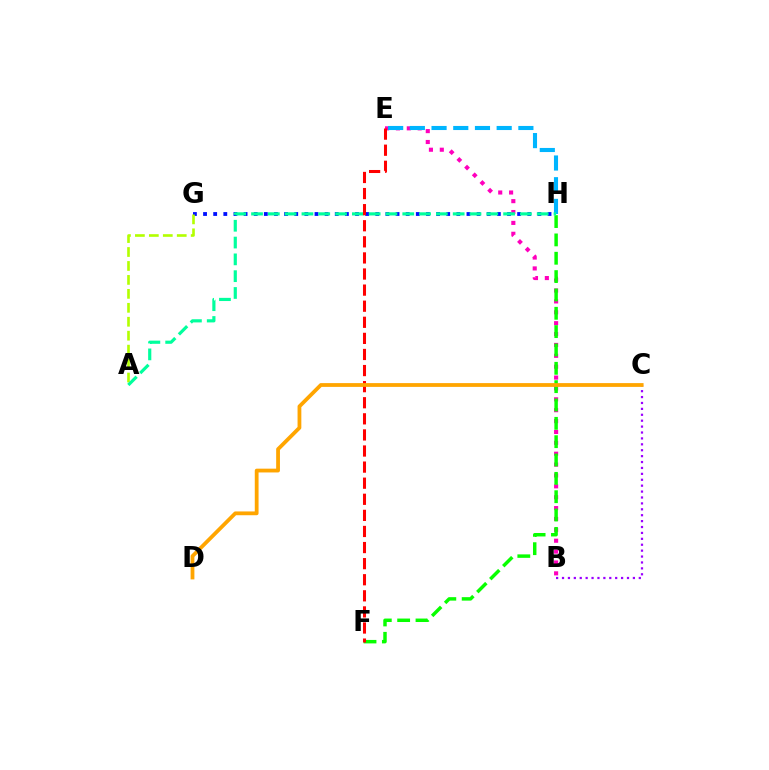{('G', 'H'): [{'color': '#0010ff', 'line_style': 'dotted', 'thickness': 2.75}], ('B', 'C'): [{'color': '#9b00ff', 'line_style': 'dotted', 'thickness': 1.6}], ('B', 'E'): [{'color': '#ff00bd', 'line_style': 'dotted', 'thickness': 2.96}], ('E', 'H'): [{'color': '#00b5ff', 'line_style': 'dashed', 'thickness': 2.95}], ('F', 'H'): [{'color': '#08ff00', 'line_style': 'dashed', 'thickness': 2.49}], ('A', 'G'): [{'color': '#b3ff00', 'line_style': 'dashed', 'thickness': 1.89}], ('A', 'H'): [{'color': '#00ff9d', 'line_style': 'dashed', 'thickness': 2.28}], ('E', 'F'): [{'color': '#ff0000', 'line_style': 'dashed', 'thickness': 2.19}], ('C', 'D'): [{'color': '#ffa500', 'line_style': 'solid', 'thickness': 2.73}]}